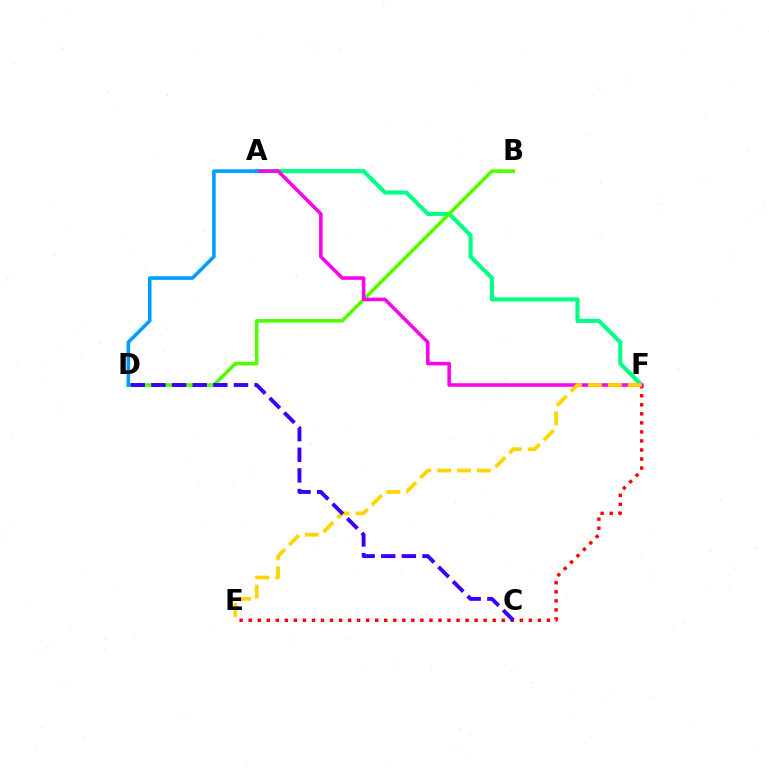{('A', 'F'): [{'color': '#00ff86', 'line_style': 'solid', 'thickness': 2.97}, {'color': '#ff00ed', 'line_style': 'solid', 'thickness': 2.56}], ('B', 'D'): [{'color': '#4fff00', 'line_style': 'solid', 'thickness': 2.58}], ('E', 'F'): [{'color': '#ff0000', 'line_style': 'dotted', 'thickness': 2.46}, {'color': '#ffd500', 'line_style': 'dashed', 'thickness': 2.7}], ('A', 'D'): [{'color': '#009eff', 'line_style': 'solid', 'thickness': 2.58}], ('C', 'D'): [{'color': '#3700ff', 'line_style': 'dashed', 'thickness': 2.8}]}